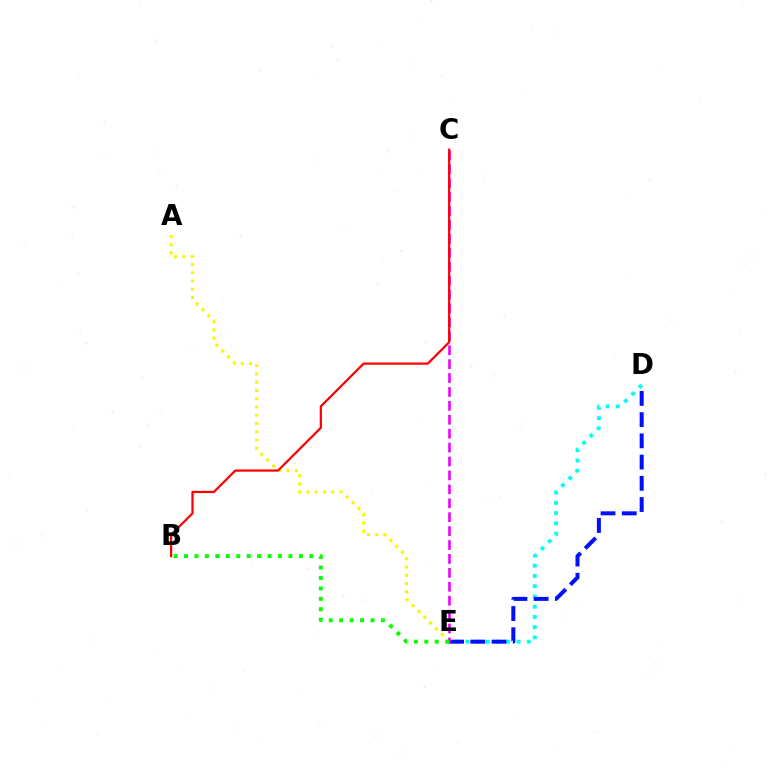{('D', 'E'): [{'color': '#00fff6', 'line_style': 'dotted', 'thickness': 2.78}, {'color': '#0010ff', 'line_style': 'dashed', 'thickness': 2.88}], ('A', 'E'): [{'color': '#fcf500', 'line_style': 'dotted', 'thickness': 2.24}], ('C', 'E'): [{'color': '#ee00ff', 'line_style': 'dashed', 'thickness': 1.89}], ('B', 'E'): [{'color': '#08ff00', 'line_style': 'dotted', 'thickness': 2.84}], ('B', 'C'): [{'color': '#ff0000', 'line_style': 'solid', 'thickness': 1.61}]}